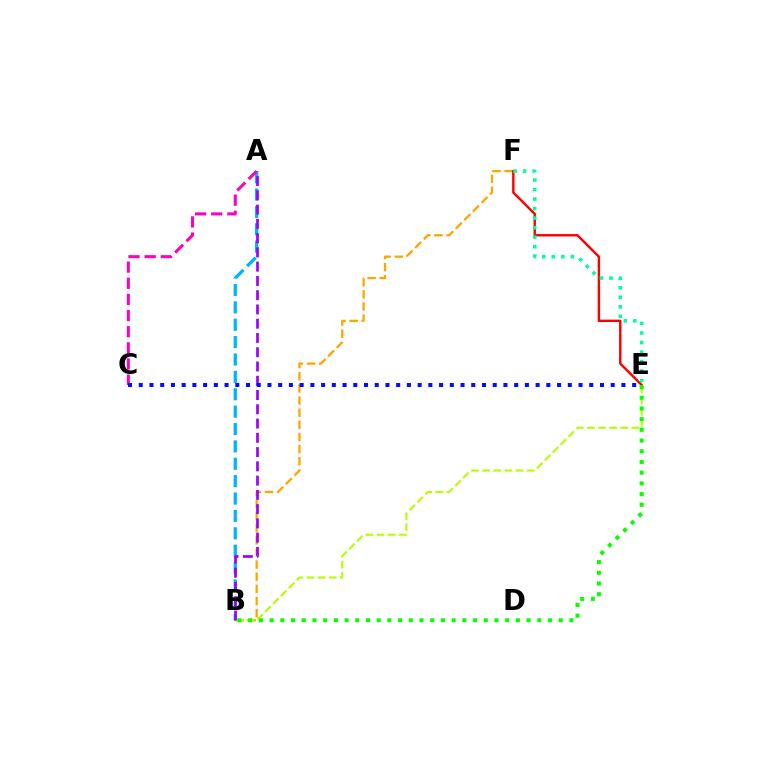{('B', 'F'): [{'color': '#ffa500', 'line_style': 'dashed', 'thickness': 1.65}], ('A', 'B'): [{'color': '#00b5ff', 'line_style': 'dashed', 'thickness': 2.36}, {'color': '#9b00ff', 'line_style': 'dashed', 'thickness': 1.94}], ('B', 'E'): [{'color': '#b3ff00', 'line_style': 'dashed', 'thickness': 1.51}, {'color': '#08ff00', 'line_style': 'dotted', 'thickness': 2.91}], ('E', 'F'): [{'color': '#ff0000', 'line_style': 'solid', 'thickness': 1.74}, {'color': '#00ff9d', 'line_style': 'dotted', 'thickness': 2.58}], ('A', 'C'): [{'color': '#ff00bd', 'line_style': 'dashed', 'thickness': 2.19}], ('C', 'E'): [{'color': '#0010ff', 'line_style': 'dotted', 'thickness': 2.91}]}